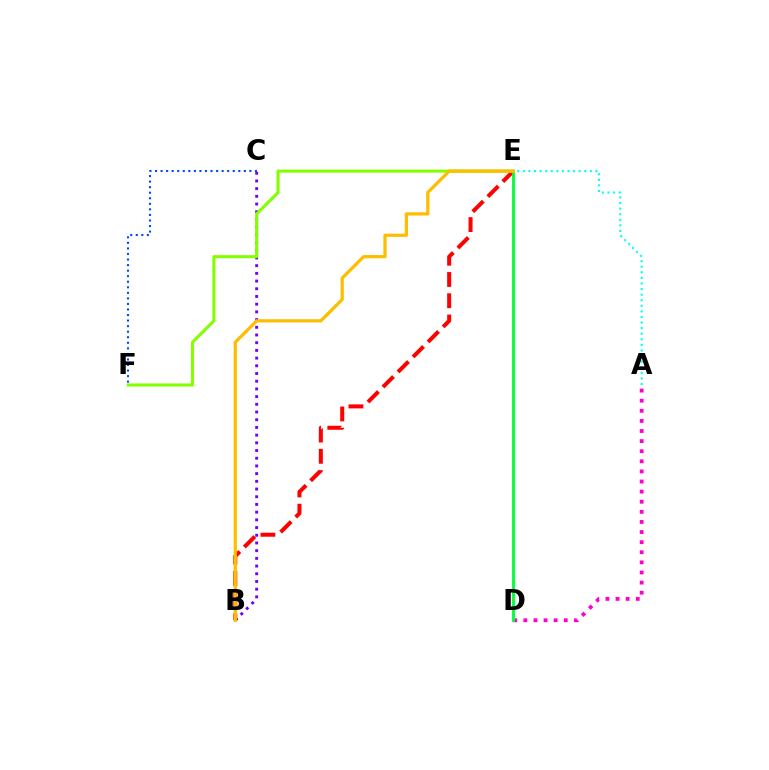{('B', 'C'): [{'color': '#7200ff', 'line_style': 'dotted', 'thickness': 2.09}], ('C', 'F'): [{'color': '#004bff', 'line_style': 'dotted', 'thickness': 1.51}], ('A', 'D'): [{'color': '#ff00cf', 'line_style': 'dotted', 'thickness': 2.75}], ('B', 'E'): [{'color': '#ff0000', 'line_style': 'dashed', 'thickness': 2.89}, {'color': '#ffbd00', 'line_style': 'solid', 'thickness': 2.33}], ('A', 'E'): [{'color': '#00fff6', 'line_style': 'dotted', 'thickness': 1.52}], ('E', 'F'): [{'color': '#84ff00', 'line_style': 'solid', 'thickness': 2.22}], ('D', 'E'): [{'color': '#00ff39', 'line_style': 'solid', 'thickness': 2.06}]}